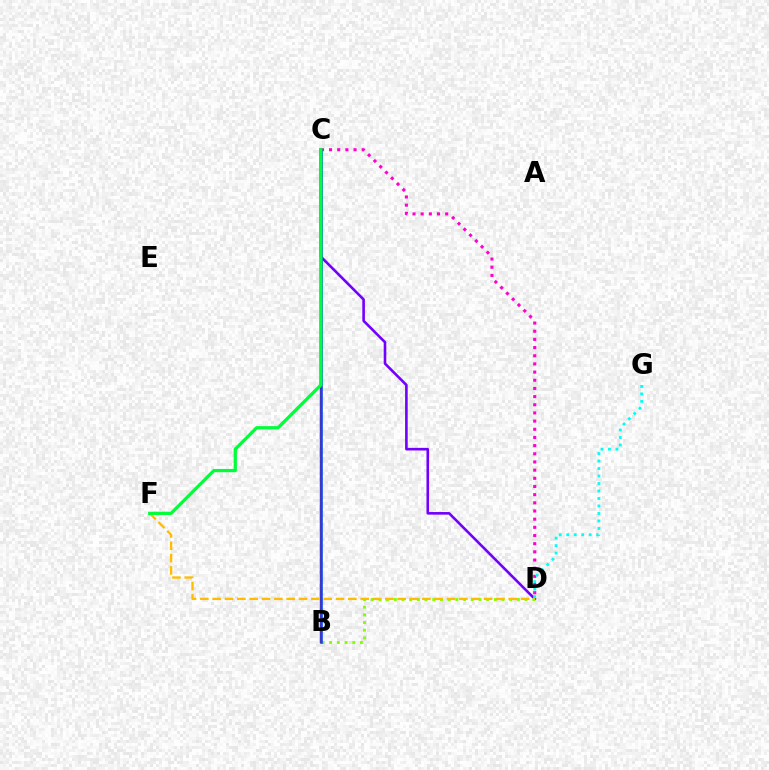{('C', 'D'): [{'color': '#ff00cf', 'line_style': 'dotted', 'thickness': 2.22}, {'color': '#7200ff', 'line_style': 'solid', 'thickness': 1.88}], ('B', 'D'): [{'color': '#84ff00', 'line_style': 'dotted', 'thickness': 2.09}], ('D', 'G'): [{'color': '#00fff6', 'line_style': 'dotted', 'thickness': 2.04}], ('B', 'C'): [{'color': '#ff0000', 'line_style': 'solid', 'thickness': 1.79}, {'color': '#004bff', 'line_style': 'solid', 'thickness': 1.81}], ('D', 'F'): [{'color': '#ffbd00', 'line_style': 'dashed', 'thickness': 1.68}], ('C', 'F'): [{'color': '#00ff39', 'line_style': 'solid', 'thickness': 2.34}]}